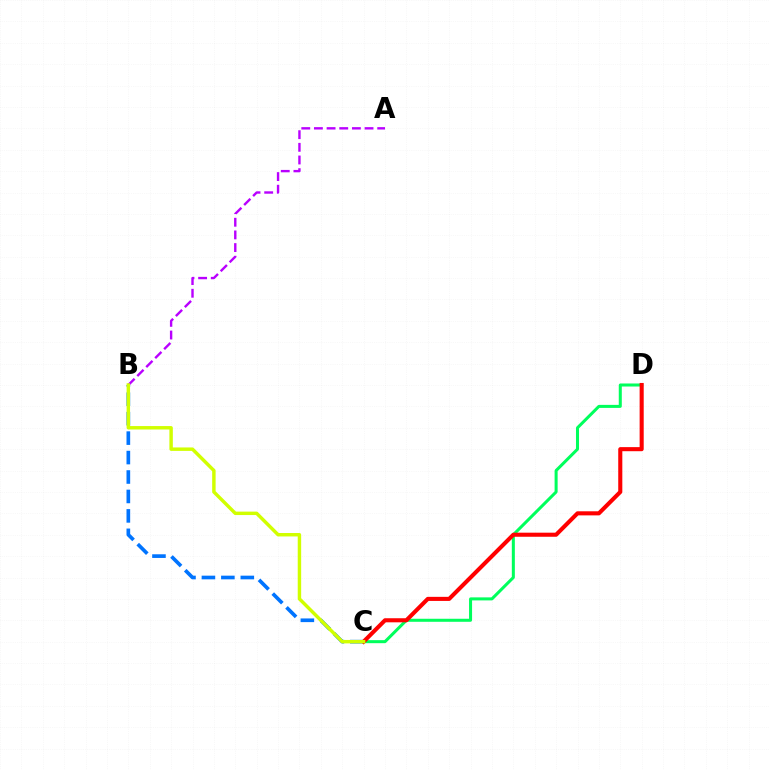{('B', 'C'): [{'color': '#0074ff', 'line_style': 'dashed', 'thickness': 2.64}, {'color': '#d1ff00', 'line_style': 'solid', 'thickness': 2.48}], ('C', 'D'): [{'color': '#00ff5c', 'line_style': 'solid', 'thickness': 2.18}, {'color': '#ff0000', 'line_style': 'solid', 'thickness': 2.94}], ('A', 'B'): [{'color': '#b900ff', 'line_style': 'dashed', 'thickness': 1.72}]}